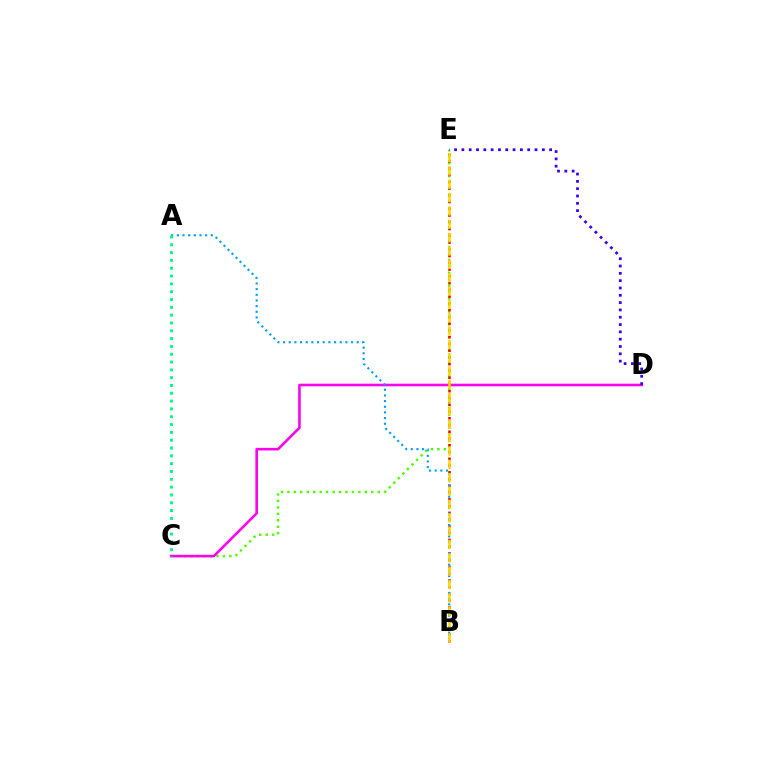{('C', 'E'): [{'color': '#4fff00', 'line_style': 'dotted', 'thickness': 1.75}], ('C', 'D'): [{'color': '#ff00ed', 'line_style': 'solid', 'thickness': 1.86}], ('B', 'E'): [{'color': '#ff0000', 'line_style': 'dotted', 'thickness': 1.84}, {'color': '#ffd500', 'line_style': 'dashed', 'thickness': 1.81}], ('D', 'E'): [{'color': '#3700ff', 'line_style': 'dotted', 'thickness': 1.99}], ('A', 'B'): [{'color': '#009eff', 'line_style': 'dotted', 'thickness': 1.54}], ('A', 'C'): [{'color': '#00ff86', 'line_style': 'dotted', 'thickness': 2.12}]}